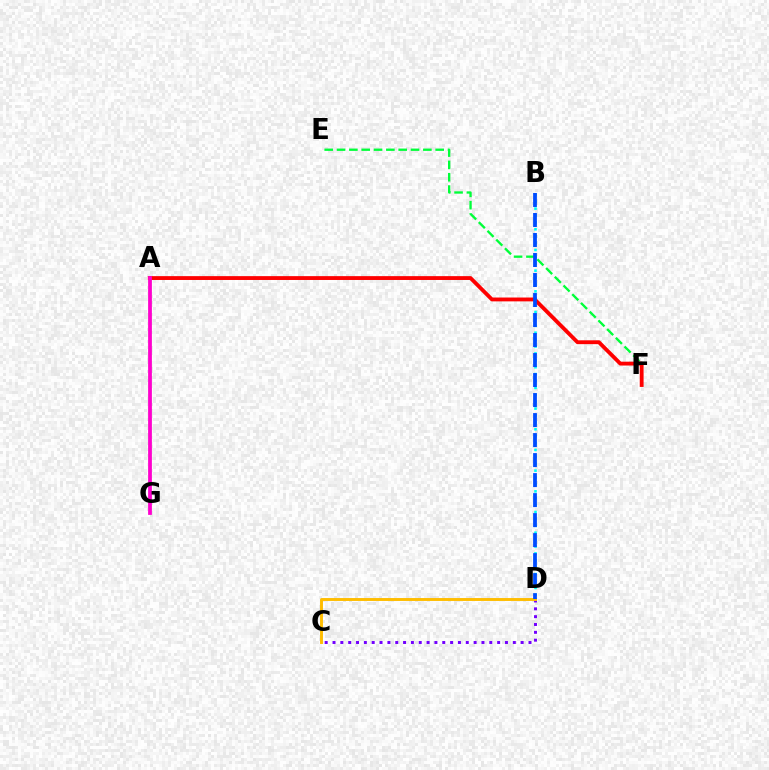{('B', 'D'): [{'color': '#00fff6', 'line_style': 'dotted', 'thickness': 1.87}, {'color': '#004bff', 'line_style': 'dashed', 'thickness': 2.72}], ('E', 'F'): [{'color': '#00ff39', 'line_style': 'dashed', 'thickness': 1.68}], ('A', 'F'): [{'color': '#ff0000', 'line_style': 'solid', 'thickness': 2.77}], ('C', 'D'): [{'color': '#7200ff', 'line_style': 'dotted', 'thickness': 2.13}, {'color': '#ffbd00', 'line_style': 'solid', 'thickness': 2.1}], ('A', 'G'): [{'color': '#84ff00', 'line_style': 'dashed', 'thickness': 1.59}, {'color': '#ff00cf', 'line_style': 'solid', 'thickness': 2.71}]}